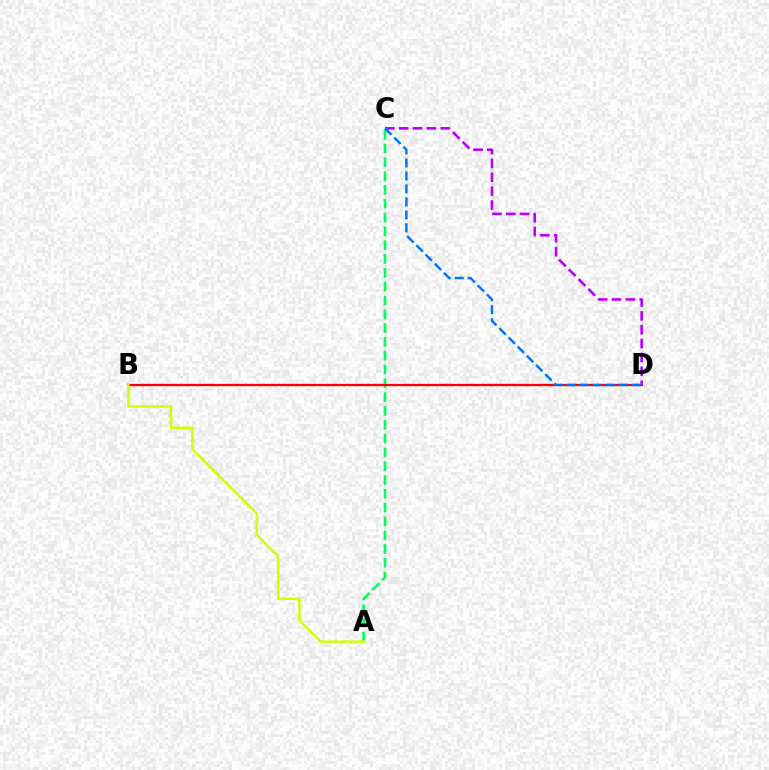{('A', 'C'): [{'color': '#00ff5c', 'line_style': 'dashed', 'thickness': 1.88}], ('B', 'D'): [{'color': '#ff0000', 'line_style': 'solid', 'thickness': 1.65}], ('C', 'D'): [{'color': '#b900ff', 'line_style': 'dashed', 'thickness': 1.88}, {'color': '#0074ff', 'line_style': 'dashed', 'thickness': 1.76}], ('A', 'B'): [{'color': '#d1ff00', 'line_style': 'solid', 'thickness': 1.77}]}